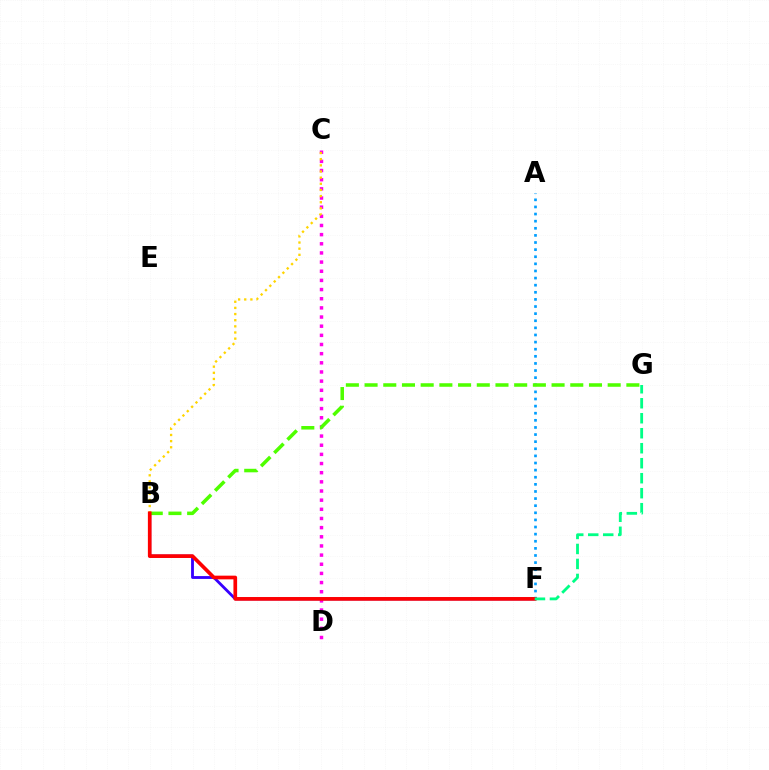{('B', 'F'): [{'color': '#3700ff', 'line_style': 'solid', 'thickness': 2.03}, {'color': '#ff0000', 'line_style': 'solid', 'thickness': 2.66}], ('C', 'D'): [{'color': '#ff00ed', 'line_style': 'dotted', 'thickness': 2.49}], ('A', 'F'): [{'color': '#009eff', 'line_style': 'dotted', 'thickness': 1.93}], ('B', 'G'): [{'color': '#4fff00', 'line_style': 'dashed', 'thickness': 2.54}], ('B', 'C'): [{'color': '#ffd500', 'line_style': 'dotted', 'thickness': 1.67}], ('F', 'G'): [{'color': '#00ff86', 'line_style': 'dashed', 'thickness': 2.04}]}